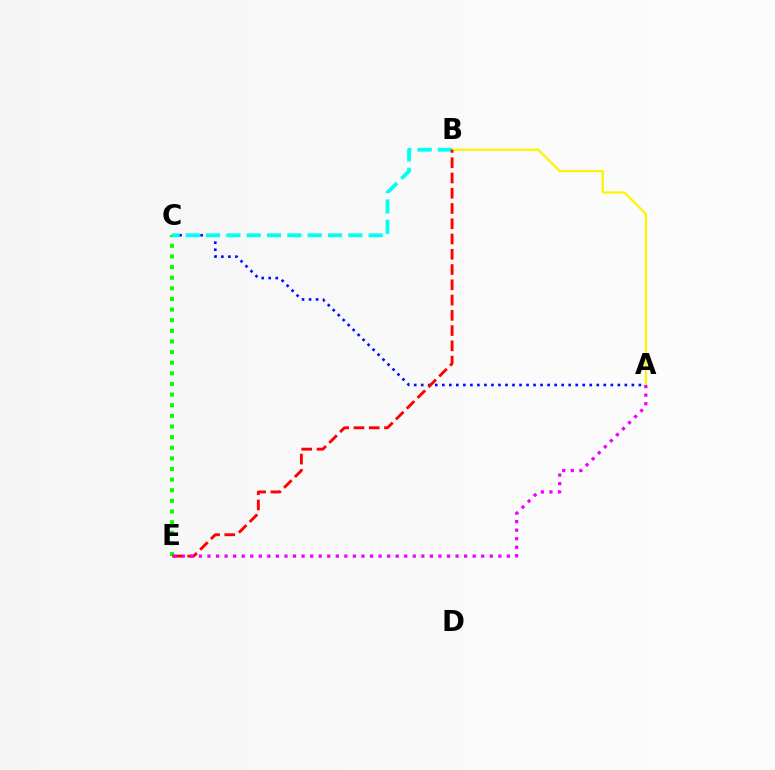{('A', 'C'): [{'color': '#0010ff', 'line_style': 'dotted', 'thickness': 1.91}], ('A', 'B'): [{'color': '#fcf500', 'line_style': 'solid', 'thickness': 1.62}], ('C', 'E'): [{'color': '#08ff00', 'line_style': 'dotted', 'thickness': 2.89}], ('B', 'C'): [{'color': '#00fff6', 'line_style': 'dashed', 'thickness': 2.76}], ('B', 'E'): [{'color': '#ff0000', 'line_style': 'dashed', 'thickness': 2.07}], ('A', 'E'): [{'color': '#ee00ff', 'line_style': 'dotted', 'thickness': 2.32}]}